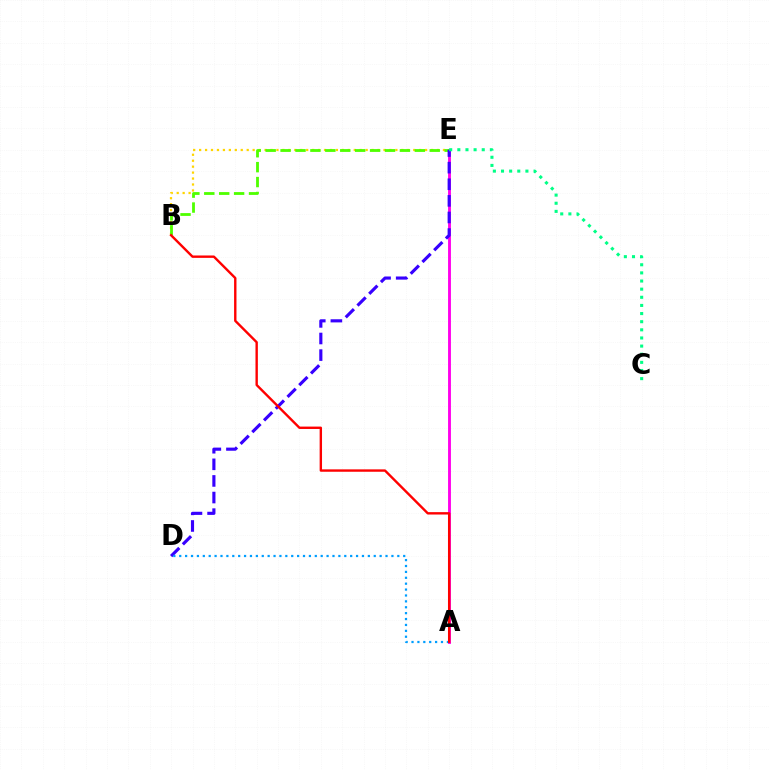{('A', 'E'): [{'color': '#ff00ed', 'line_style': 'solid', 'thickness': 2.07}], ('B', 'E'): [{'color': '#ffd500', 'line_style': 'dotted', 'thickness': 1.62}, {'color': '#4fff00', 'line_style': 'dashed', 'thickness': 2.03}], ('D', 'E'): [{'color': '#3700ff', 'line_style': 'dashed', 'thickness': 2.26}], ('A', 'D'): [{'color': '#009eff', 'line_style': 'dotted', 'thickness': 1.6}], ('C', 'E'): [{'color': '#00ff86', 'line_style': 'dotted', 'thickness': 2.21}], ('A', 'B'): [{'color': '#ff0000', 'line_style': 'solid', 'thickness': 1.72}]}